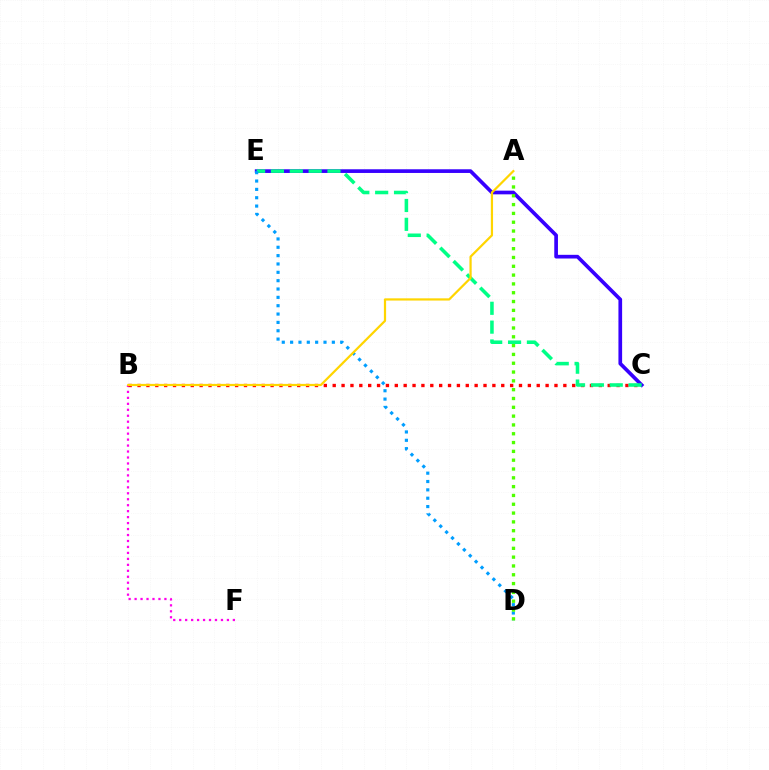{('B', 'F'): [{'color': '#ff00ed', 'line_style': 'dotted', 'thickness': 1.62}], ('B', 'C'): [{'color': '#ff0000', 'line_style': 'dotted', 'thickness': 2.41}], ('C', 'E'): [{'color': '#3700ff', 'line_style': 'solid', 'thickness': 2.65}, {'color': '#00ff86', 'line_style': 'dashed', 'thickness': 2.56}], ('D', 'E'): [{'color': '#009eff', 'line_style': 'dotted', 'thickness': 2.27}], ('A', 'D'): [{'color': '#4fff00', 'line_style': 'dotted', 'thickness': 2.39}], ('A', 'B'): [{'color': '#ffd500', 'line_style': 'solid', 'thickness': 1.6}]}